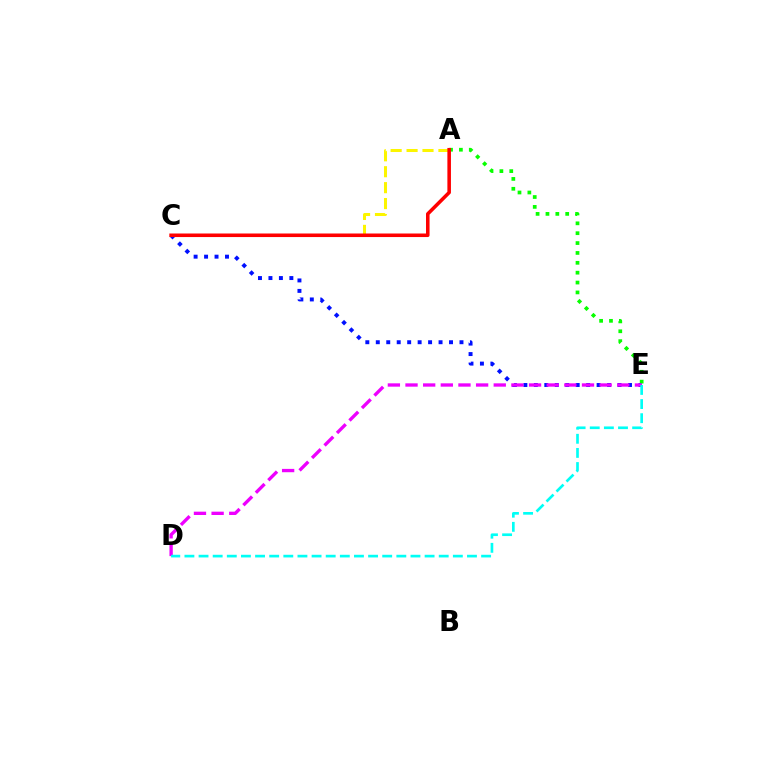{('A', 'C'): [{'color': '#fcf500', 'line_style': 'dashed', 'thickness': 2.16}, {'color': '#ff0000', 'line_style': 'solid', 'thickness': 2.56}], ('C', 'E'): [{'color': '#0010ff', 'line_style': 'dotted', 'thickness': 2.84}], ('A', 'E'): [{'color': '#08ff00', 'line_style': 'dotted', 'thickness': 2.68}], ('D', 'E'): [{'color': '#ee00ff', 'line_style': 'dashed', 'thickness': 2.4}, {'color': '#00fff6', 'line_style': 'dashed', 'thickness': 1.92}]}